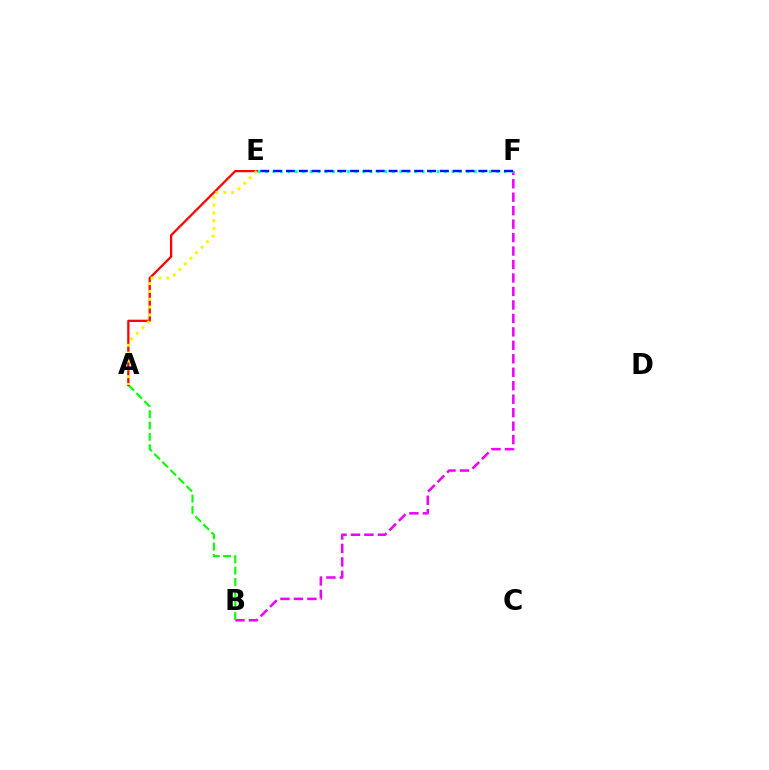{('B', 'F'): [{'color': '#ee00ff', 'line_style': 'dashed', 'thickness': 1.83}], ('E', 'F'): [{'color': '#00fff6', 'line_style': 'dotted', 'thickness': 2.03}, {'color': '#0010ff', 'line_style': 'dashed', 'thickness': 1.74}], ('A', 'B'): [{'color': '#08ff00', 'line_style': 'dashed', 'thickness': 1.54}], ('A', 'E'): [{'color': '#ff0000', 'line_style': 'solid', 'thickness': 1.63}, {'color': '#fcf500', 'line_style': 'dotted', 'thickness': 2.13}]}